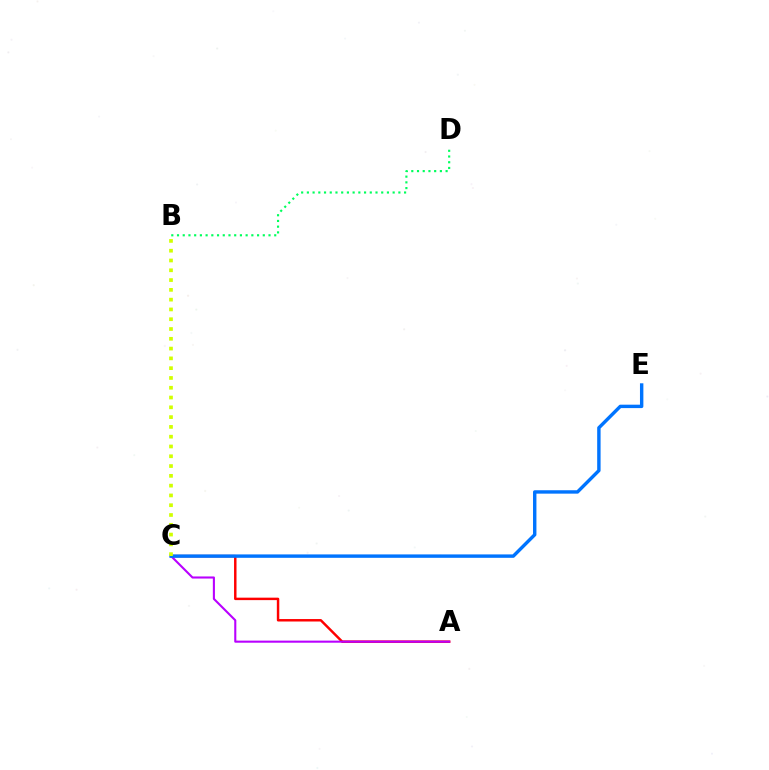{('B', 'D'): [{'color': '#00ff5c', 'line_style': 'dotted', 'thickness': 1.55}], ('A', 'C'): [{'color': '#ff0000', 'line_style': 'solid', 'thickness': 1.77}, {'color': '#b900ff', 'line_style': 'solid', 'thickness': 1.51}], ('C', 'E'): [{'color': '#0074ff', 'line_style': 'solid', 'thickness': 2.45}], ('B', 'C'): [{'color': '#d1ff00', 'line_style': 'dotted', 'thickness': 2.66}]}